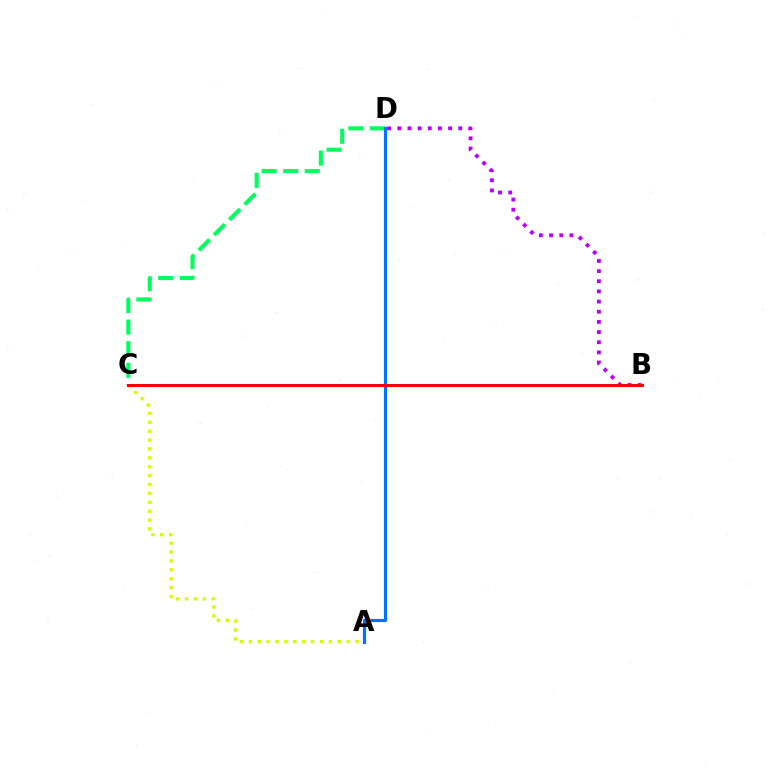{('C', 'D'): [{'color': '#00ff5c', 'line_style': 'dashed', 'thickness': 2.93}], ('A', 'D'): [{'color': '#0074ff', 'line_style': 'solid', 'thickness': 2.28}], ('A', 'C'): [{'color': '#d1ff00', 'line_style': 'dotted', 'thickness': 2.42}], ('B', 'D'): [{'color': '#b900ff', 'line_style': 'dotted', 'thickness': 2.76}], ('B', 'C'): [{'color': '#ff0000', 'line_style': 'solid', 'thickness': 2.18}]}